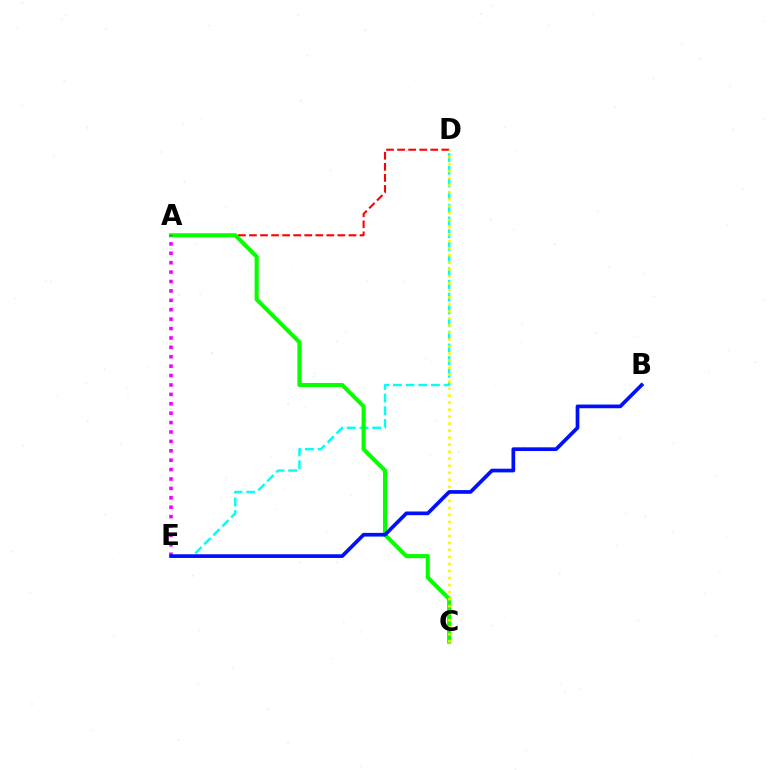{('A', 'D'): [{'color': '#ff0000', 'line_style': 'dashed', 'thickness': 1.5}], ('D', 'E'): [{'color': '#00fff6', 'line_style': 'dashed', 'thickness': 1.72}], ('A', 'C'): [{'color': '#08ff00', 'line_style': 'solid', 'thickness': 2.95}], ('C', 'D'): [{'color': '#fcf500', 'line_style': 'dotted', 'thickness': 1.91}], ('A', 'E'): [{'color': '#ee00ff', 'line_style': 'dotted', 'thickness': 2.56}], ('B', 'E'): [{'color': '#0010ff', 'line_style': 'solid', 'thickness': 2.66}]}